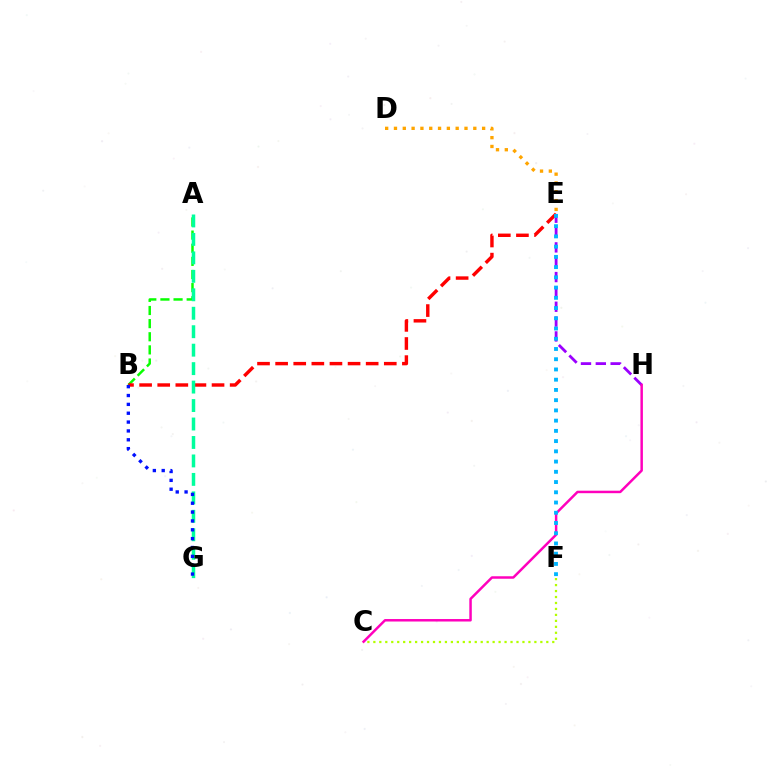{('E', 'H'): [{'color': '#9b00ff', 'line_style': 'dashed', 'thickness': 2.02}], ('C', 'H'): [{'color': '#ff00bd', 'line_style': 'solid', 'thickness': 1.79}], ('A', 'B'): [{'color': '#08ff00', 'line_style': 'dashed', 'thickness': 1.78}], ('B', 'E'): [{'color': '#ff0000', 'line_style': 'dashed', 'thickness': 2.46}], ('D', 'E'): [{'color': '#ffa500', 'line_style': 'dotted', 'thickness': 2.4}], ('E', 'F'): [{'color': '#00b5ff', 'line_style': 'dotted', 'thickness': 2.78}], ('C', 'F'): [{'color': '#b3ff00', 'line_style': 'dotted', 'thickness': 1.62}], ('A', 'G'): [{'color': '#00ff9d', 'line_style': 'dashed', 'thickness': 2.51}], ('B', 'G'): [{'color': '#0010ff', 'line_style': 'dotted', 'thickness': 2.41}]}